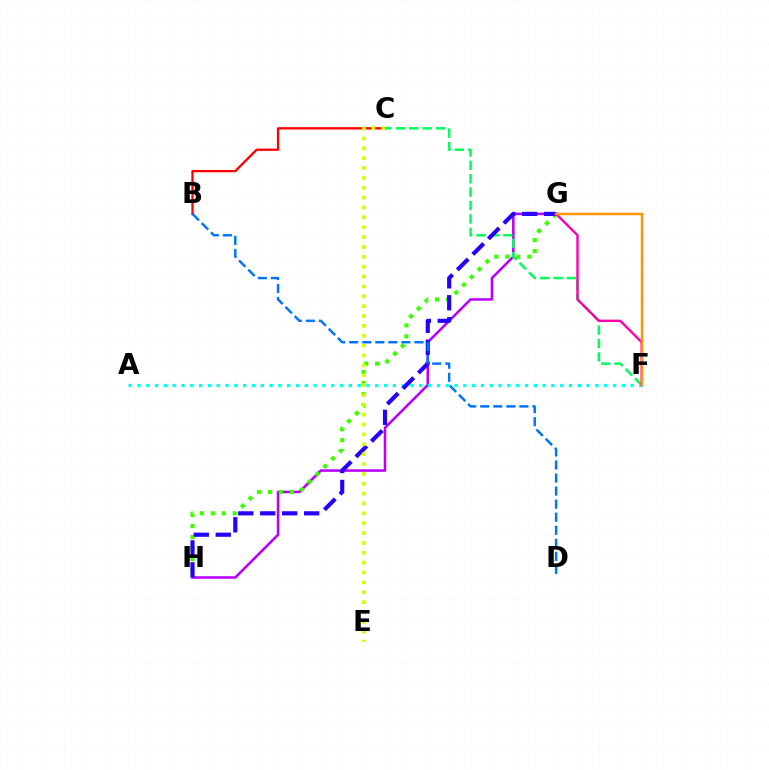{('G', 'H'): [{'color': '#b900ff', 'line_style': 'solid', 'thickness': 1.84}, {'color': '#3dff00', 'line_style': 'dotted', 'thickness': 2.99}, {'color': '#2500ff', 'line_style': 'dashed', 'thickness': 2.98}], ('B', 'C'): [{'color': '#ff0000', 'line_style': 'solid', 'thickness': 1.67}], ('C', 'F'): [{'color': '#00ff5c', 'line_style': 'dashed', 'thickness': 1.82}], ('A', 'F'): [{'color': '#00fff6', 'line_style': 'dotted', 'thickness': 2.39}], ('F', 'G'): [{'color': '#ff00ac', 'line_style': 'solid', 'thickness': 1.72}, {'color': '#ff9400', 'line_style': 'solid', 'thickness': 1.78}], ('B', 'D'): [{'color': '#0074ff', 'line_style': 'dashed', 'thickness': 1.77}], ('C', 'E'): [{'color': '#d1ff00', 'line_style': 'dotted', 'thickness': 2.68}]}